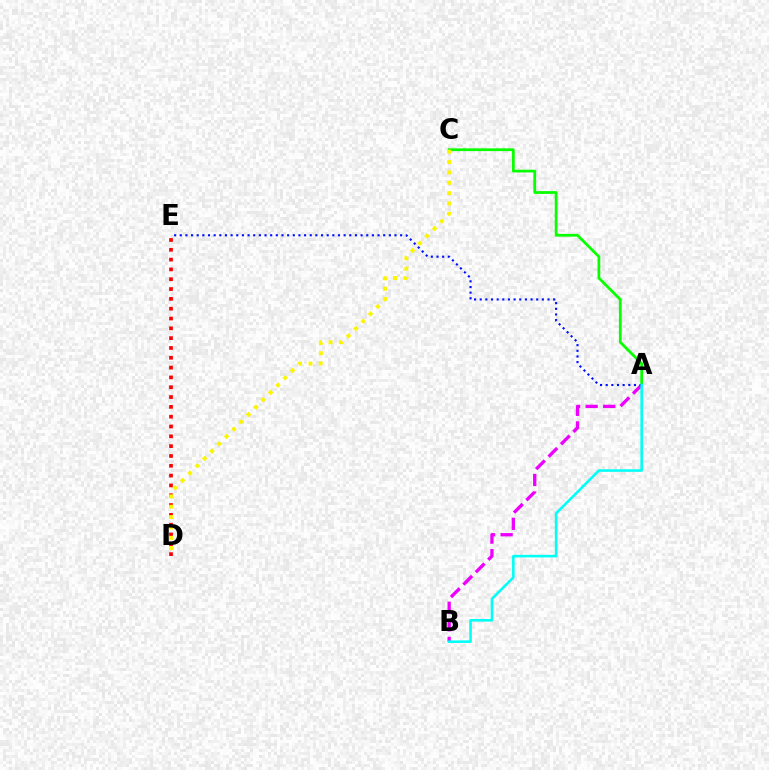{('D', 'E'): [{'color': '#ff0000', 'line_style': 'dotted', 'thickness': 2.67}], ('A', 'B'): [{'color': '#ee00ff', 'line_style': 'dashed', 'thickness': 2.39}, {'color': '#00fff6', 'line_style': 'solid', 'thickness': 1.86}], ('A', 'C'): [{'color': '#08ff00', 'line_style': 'solid', 'thickness': 1.99}], ('A', 'E'): [{'color': '#0010ff', 'line_style': 'dotted', 'thickness': 1.54}], ('C', 'D'): [{'color': '#fcf500', 'line_style': 'dotted', 'thickness': 2.82}]}